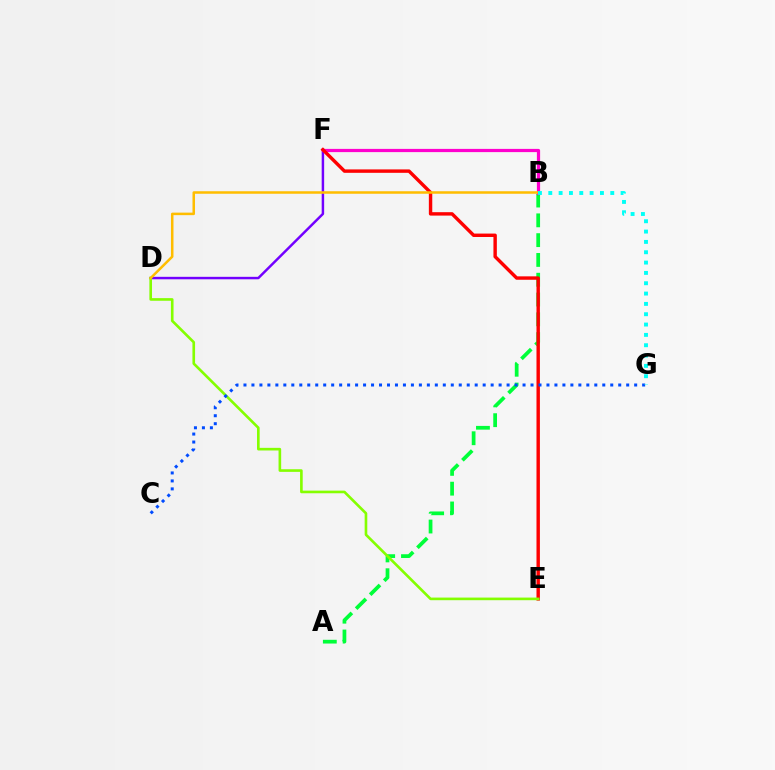{('A', 'B'): [{'color': '#00ff39', 'line_style': 'dashed', 'thickness': 2.69}], ('D', 'F'): [{'color': '#7200ff', 'line_style': 'solid', 'thickness': 1.77}], ('B', 'F'): [{'color': '#ff00cf', 'line_style': 'solid', 'thickness': 2.32}], ('E', 'F'): [{'color': '#ff0000', 'line_style': 'solid', 'thickness': 2.46}], ('D', 'E'): [{'color': '#84ff00', 'line_style': 'solid', 'thickness': 1.9}], ('C', 'G'): [{'color': '#004bff', 'line_style': 'dotted', 'thickness': 2.17}], ('B', 'D'): [{'color': '#ffbd00', 'line_style': 'solid', 'thickness': 1.81}], ('B', 'G'): [{'color': '#00fff6', 'line_style': 'dotted', 'thickness': 2.81}]}